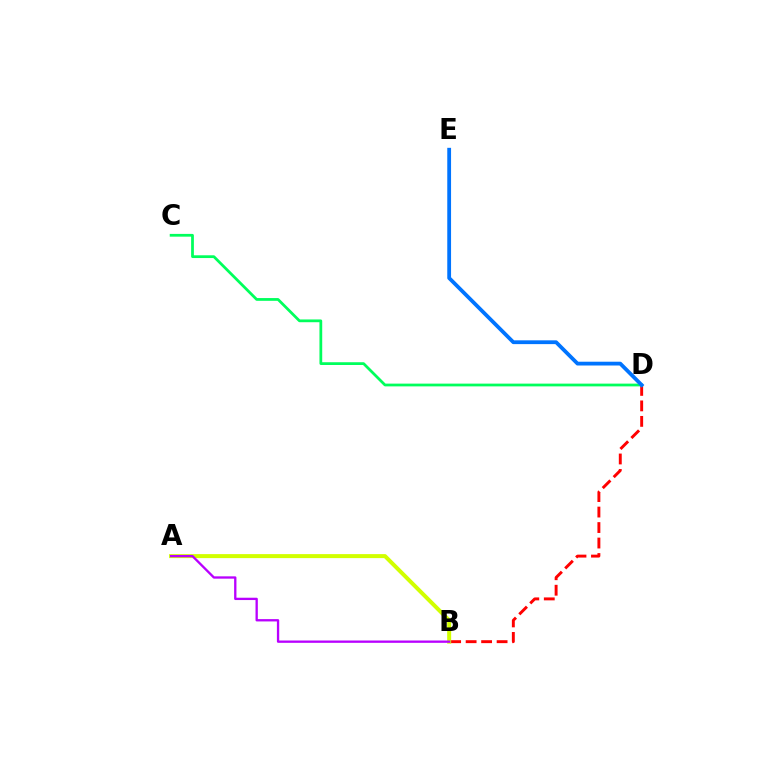{('B', 'D'): [{'color': '#ff0000', 'line_style': 'dashed', 'thickness': 2.1}], ('C', 'D'): [{'color': '#00ff5c', 'line_style': 'solid', 'thickness': 1.99}], ('A', 'B'): [{'color': '#d1ff00', 'line_style': 'solid', 'thickness': 2.88}, {'color': '#b900ff', 'line_style': 'solid', 'thickness': 1.67}], ('D', 'E'): [{'color': '#0074ff', 'line_style': 'solid', 'thickness': 2.73}]}